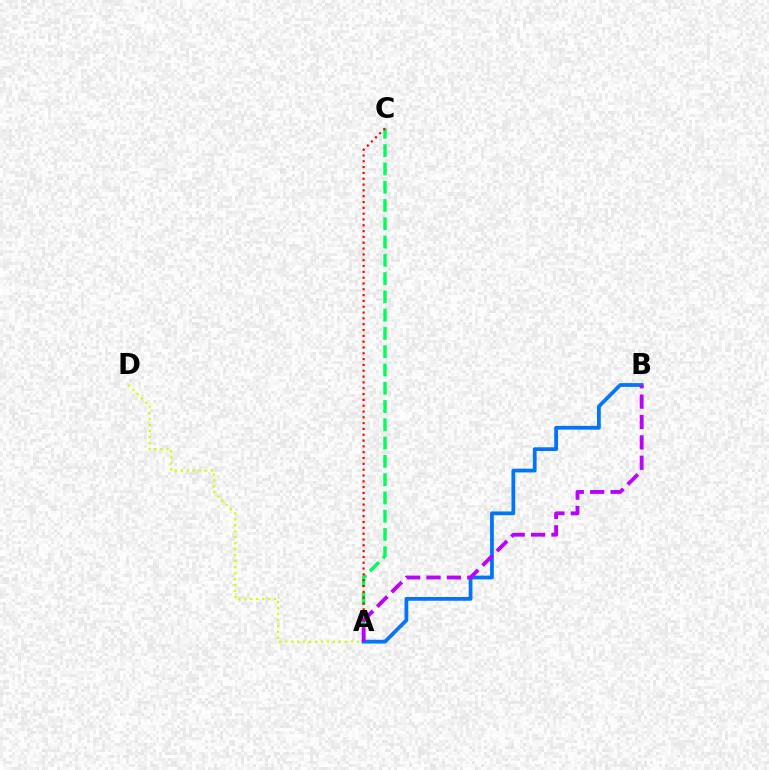{('A', 'D'): [{'color': '#d1ff00', 'line_style': 'dotted', 'thickness': 1.62}], ('A', 'C'): [{'color': '#00ff5c', 'line_style': 'dashed', 'thickness': 2.48}, {'color': '#ff0000', 'line_style': 'dotted', 'thickness': 1.58}], ('A', 'B'): [{'color': '#0074ff', 'line_style': 'solid', 'thickness': 2.71}, {'color': '#b900ff', 'line_style': 'dashed', 'thickness': 2.77}]}